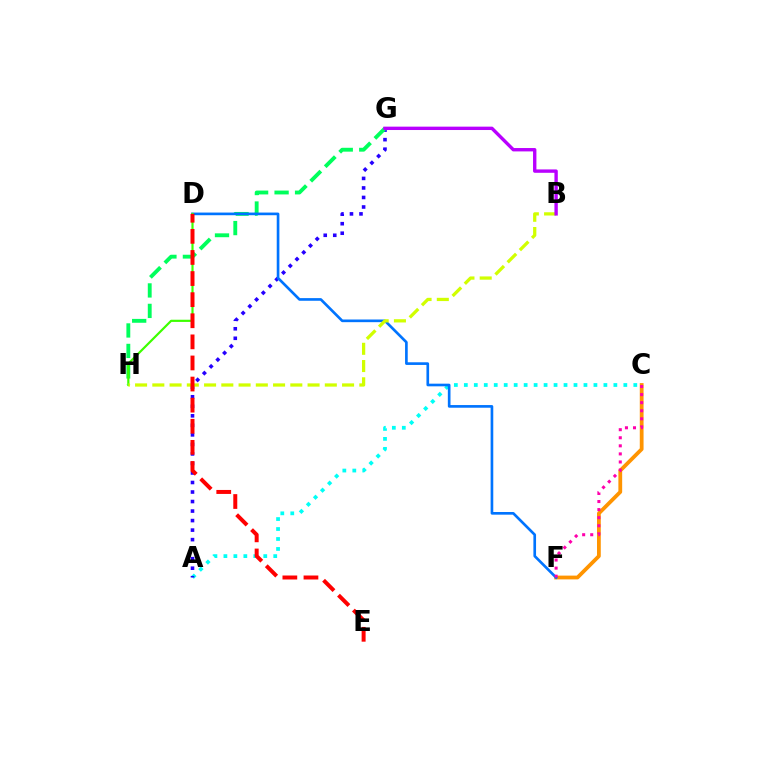{('A', 'C'): [{'color': '#00fff6', 'line_style': 'dotted', 'thickness': 2.71}], ('A', 'G'): [{'color': '#2500ff', 'line_style': 'dotted', 'thickness': 2.59}], ('C', 'F'): [{'color': '#ff9400', 'line_style': 'solid', 'thickness': 2.72}, {'color': '#ff00ac', 'line_style': 'dotted', 'thickness': 2.19}], ('G', 'H'): [{'color': '#00ff5c', 'line_style': 'dashed', 'thickness': 2.78}], ('D', 'F'): [{'color': '#0074ff', 'line_style': 'solid', 'thickness': 1.91}], ('D', 'H'): [{'color': '#3dff00', 'line_style': 'solid', 'thickness': 1.57}], ('B', 'H'): [{'color': '#d1ff00', 'line_style': 'dashed', 'thickness': 2.34}], ('D', 'E'): [{'color': '#ff0000', 'line_style': 'dashed', 'thickness': 2.87}], ('B', 'G'): [{'color': '#b900ff', 'line_style': 'solid', 'thickness': 2.43}]}